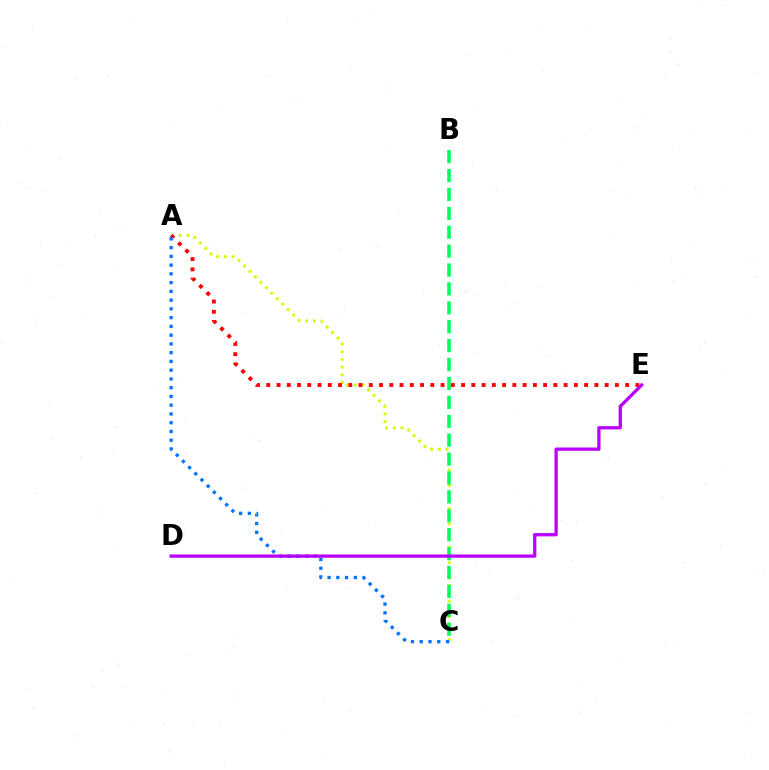{('A', 'C'): [{'color': '#d1ff00', 'line_style': 'dotted', 'thickness': 2.09}, {'color': '#0074ff', 'line_style': 'dotted', 'thickness': 2.38}], ('A', 'E'): [{'color': '#ff0000', 'line_style': 'dotted', 'thickness': 2.79}], ('B', 'C'): [{'color': '#00ff5c', 'line_style': 'dashed', 'thickness': 2.57}], ('D', 'E'): [{'color': '#b900ff', 'line_style': 'solid', 'thickness': 2.36}]}